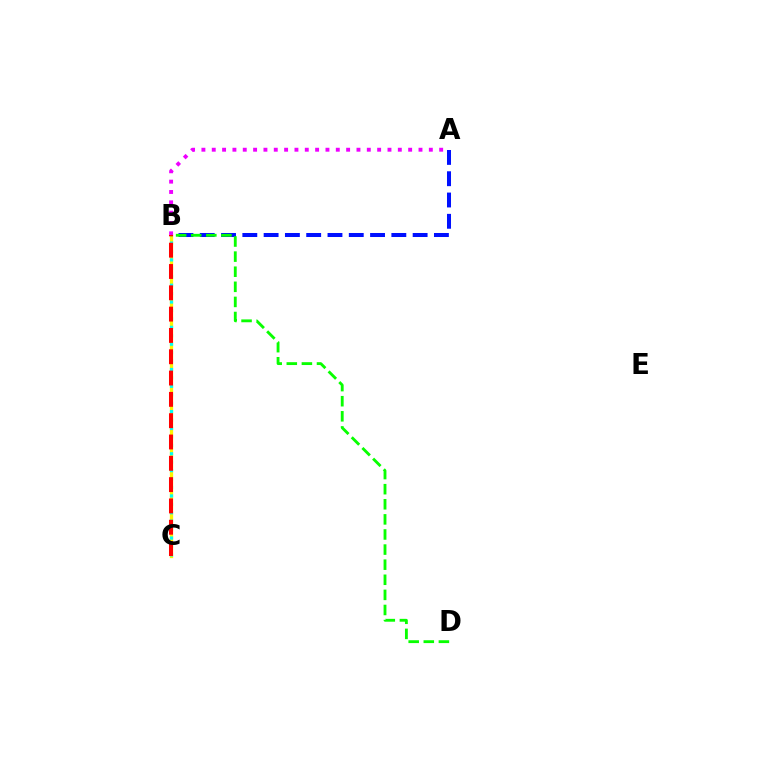{('A', 'B'): [{'color': '#0010ff', 'line_style': 'dashed', 'thickness': 2.89}, {'color': '#ee00ff', 'line_style': 'dotted', 'thickness': 2.81}], ('B', 'C'): [{'color': '#fcf500', 'line_style': 'solid', 'thickness': 2.37}, {'color': '#00fff6', 'line_style': 'dotted', 'thickness': 2.29}, {'color': '#ff0000', 'line_style': 'dashed', 'thickness': 2.9}], ('B', 'D'): [{'color': '#08ff00', 'line_style': 'dashed', 'thickness': 2.05}]}